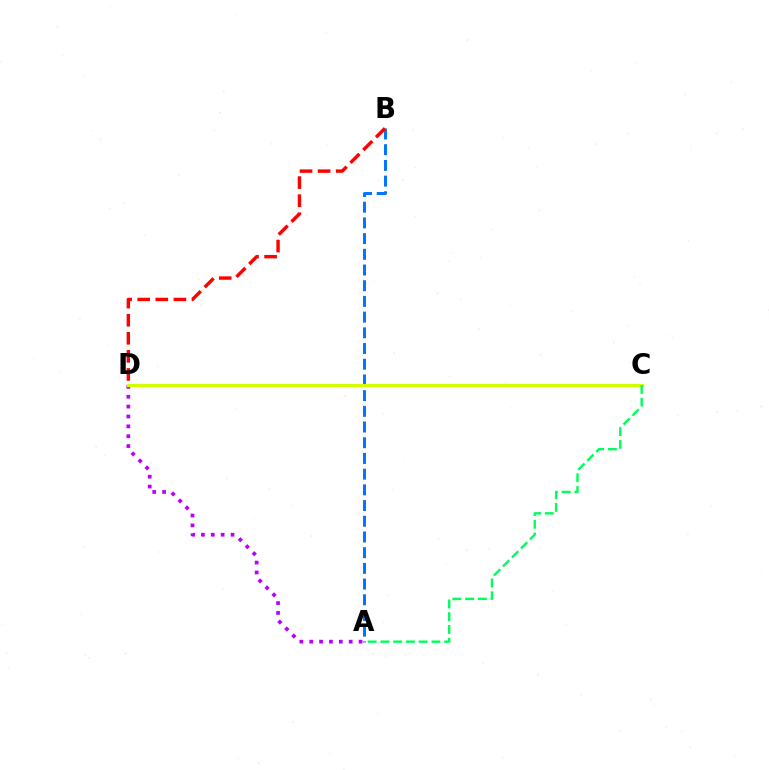{('A', 'B'): [{'color': '#0074ff', 'line_style': 'dashed', 'thickness': 2.13}], ('A', 'D'): [{'color': '#b900ff', 'line_style': 'dotted', 'thickness': 2.68}], ('C', 'D'): [{'color': '#d1ff00', 'line_style': 'solid', 'thickness': 2.3}], ('B', 'D'): [{'color': '#ff0000', 'line_style': 'dashed', 'thickness': 2.46}], ('A', 'C'): [{'color': '#00ff5c', 'line_style': 'dashed', 'thickness': 1.73}]}